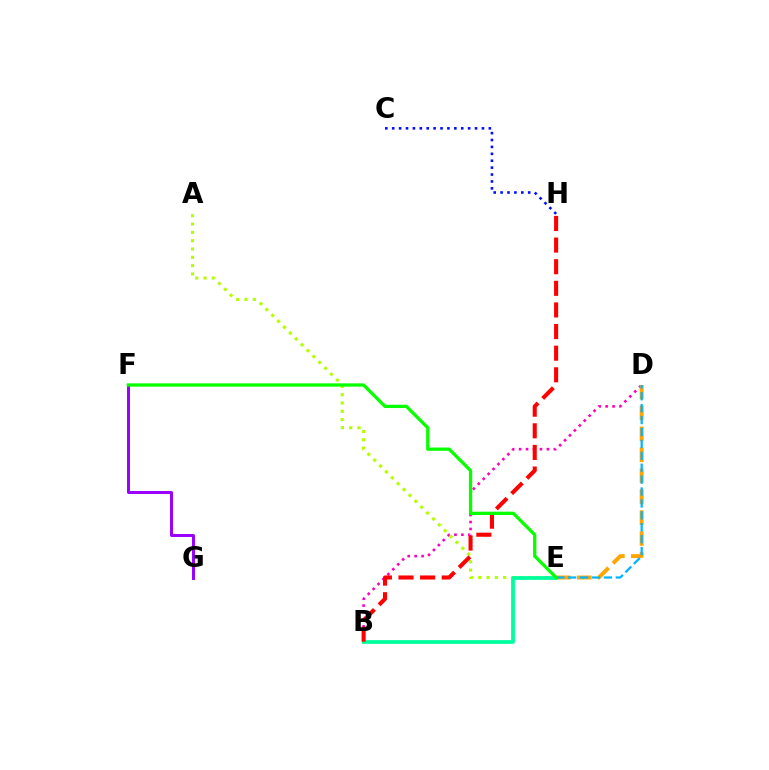{('B', 'D'): [{'color': '#ff00bd', 'line_style': 'dotted', 'thickness': 1.89}], ('D', 'E'): [{'color': '#ffa500', 'line_style': 'dashed', 'thickness': 2.84}, {'color': '#00b5ff', 'line_style': 'dashed', 'thickness': 1.62}], ('A', 'E'): [{'color': '#b3ff00', 'line_style': 'dotted', 'thickness': 2.26}], ('F', 'G'): [{'color': '#9b00ff', 'line_style': 'solid', 'thickness': 2.14}], ('B', 'E'): [{'color': '#00ff9d', 'line_style': 'solid', 'thickness': 2.72}], ('C', 'H'): [{'color': '#0010ff', 'line_style': 'dotted', 'thickness': 1.88}], ('B', 'H'): [{'color': '#ff0000', 'line_style': 'dashed', 'thickness': 2.94}], ('E', 'F'): [{'color': '#08ff00', 'line_style': 'solid', 'thickness': 2.37}]}